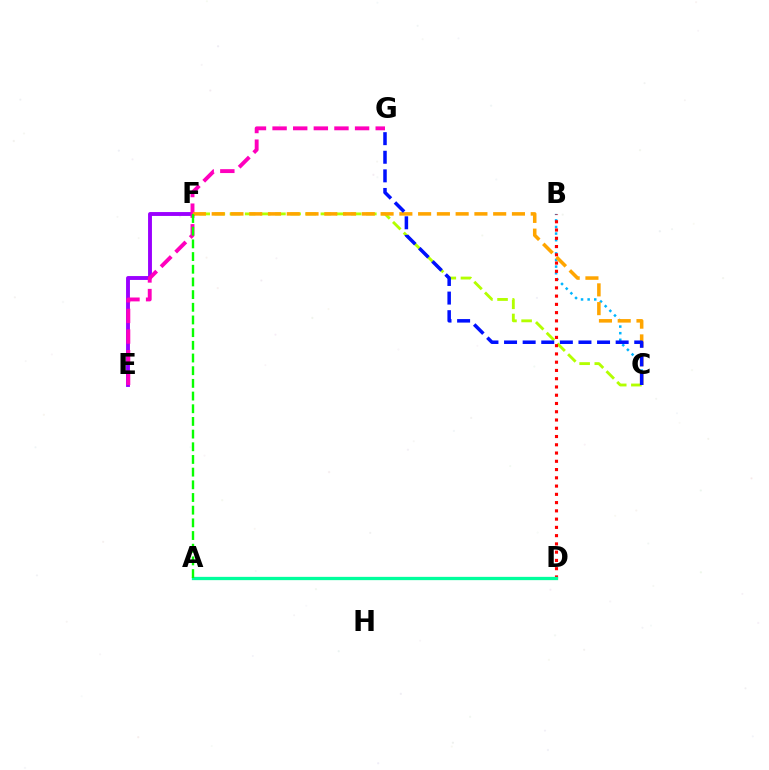{('B', 'C'): [{'color': '#00b5ff', 'line_style': 'dotted', 'thickness': 1.79}], ('E', 'F'): [{'color': '#9b00ff', 'line_style': 'solid', 'thickness': 2.79}], ('C', 'F'): [{'color': '#b3ff00', 'line_style': 'dashed', 'thickness': 2.06}, {'color': '#ffa500', 'line_style': 'dashed', 'thickness': 2.55}], ('E', 'G'): [{'color': '#ff00bd', 'line_style': 'dashed', 'thickness': 2.8}], ('B', 'D'): [{'color': '#ff0000', 'line_style': 'dotted', 'thickness': 2.24}], ('A', 'D'): [{'color': '#00ff9d', 'line_style': 'solid', 'thickness': 2.37}], ('C', 'G'): [{'color': '#0010ff', 'line_style': 'dashed', 'thickness': 2.53}], ('A', 'F'): [{'color': '#08ff00', 'line_style': 'dashed', 'thickness': 1.72}]}